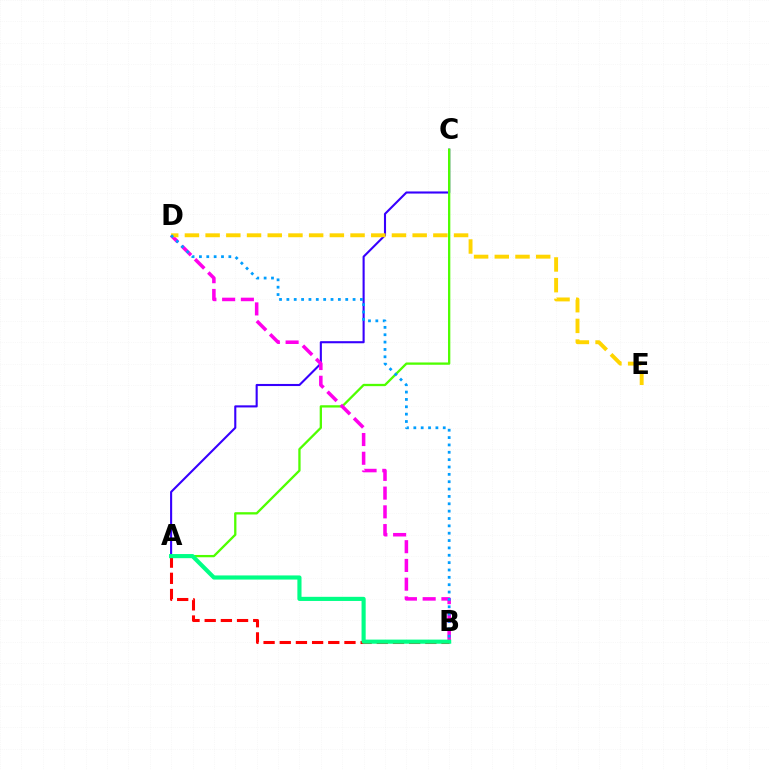{('A', 'C'): [{'color': '#3700ff', 'line_style': 'solid', 'thickness': 1.51}, {'color': '#4fff00', 'line_style': 'solid', 'thickness': 1.66}], ('A', 'B'): [{'color': '#ff0000', 'line_style': 'dashed', 'thickness': 2.2}, {'color': '#00ff86', 'line_style': 'solid', 'thickness': 2.97}], ('B', 'D'): [{'color': '#ff00ed', 'line_style': 'dashed', 'thickness': 2.55}, {'color': '#009eff', 'line_style': 'dotted', 'thickness': 2.0}], ('D', 'E'): [{'color': '#ffd500', 'line_style': 'dashed', 'thickness': 2.81}]}